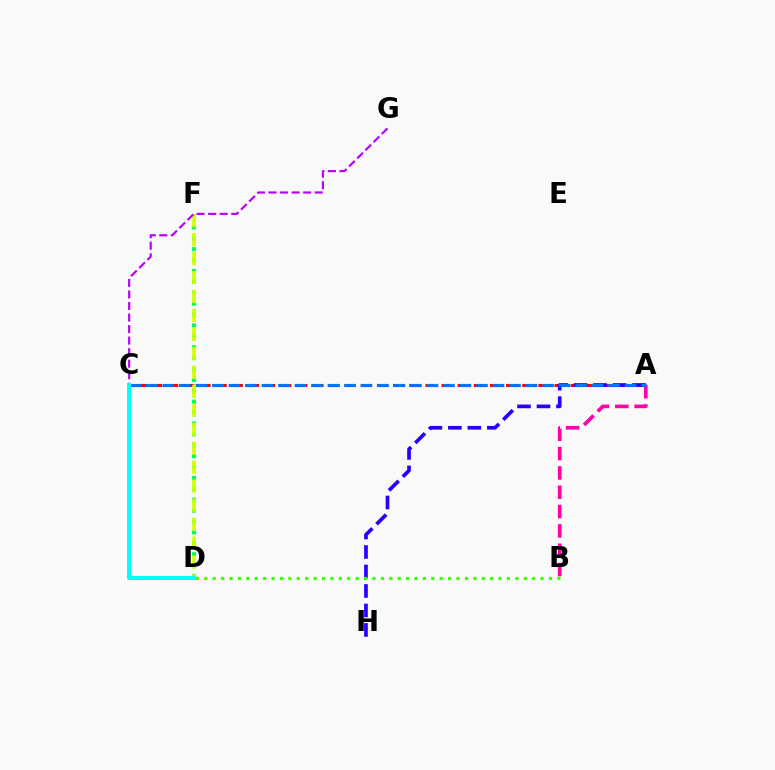{('A', 'C'): [{'color': '#ff0000', 'line_style': 'dashed', 'thickness': 2.19}, {'color': '#0074ff', 'line_style': 'dashed', 'thickness': 2.24}], ('A', 'B'): [{'color': '#ff00ac', 'line_style': 'dashed', 'thickness': 2.63}], ('C', 'D'): [{'color': '#ff9400', 'line_style': 'dotted', 'thickness': 1.68}, {'color': '#00fff6', 'line_style': 'solid', 'thickness': 2.88}], ('D', 'F'): [{'color': '#00ff5c', 'line_style': 'dotted', 'thickness': 2.96}, {'color': '#d1ff00', 'line_style': 'dashed', 'thickness': 2.58}], ('A', 'H'): [{'color': '#2500ff', 'line_style': 'dashed', 'thickness': 2.65}], ('B', 'D'): [{'color': '#3dff00', 'line_style': 'dotted', 'thickness': 2.28}], ('C', 'G'): [{'color': '#b900ff', 'line_style': 'dashed', 'thickness': 1.57}]}